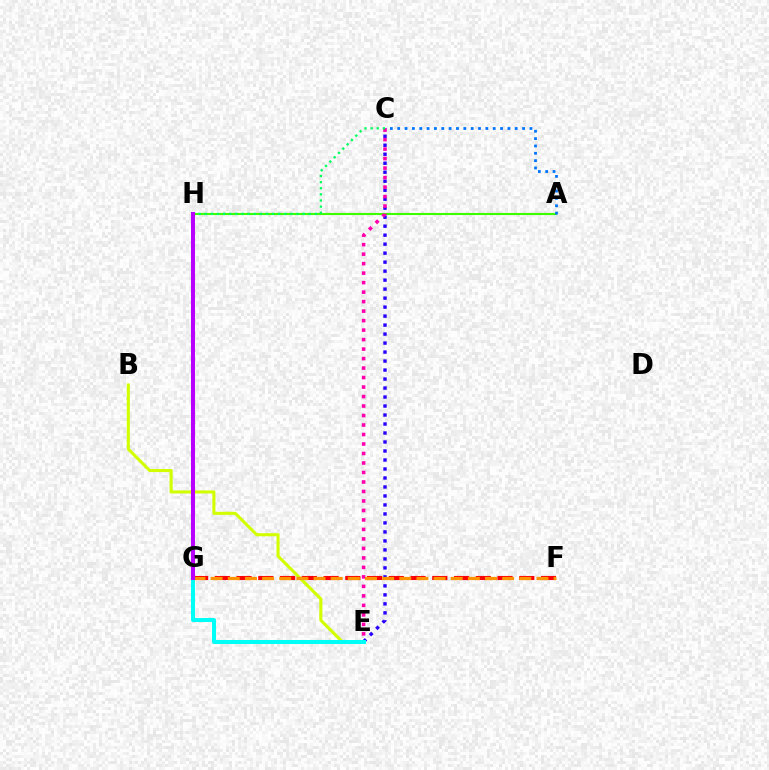{('A', 'H'): [{'color': '#3dff00', 'line_style': 'solid', 'thickness': 1.52}], ('A', 'C'): [{'color': '#0074ff', 'line_style': 'dotted', 'thickness': 2.0}], ('C', 'E'): [{'color': '#2500ff', 'line_style': 'dotted', 'thickness': 2.44}, {'color': '#ff00ac', 'line_style': 'dotted', 'thickness': 2.58}], ('F', 'G'): [{'color': '#ff0000', 'line_style': 'dashed', 'thickness': 2.95}, {'color': '#ff9400', 'line_style': 'dashed', 'thickness': 2.33}], ('B', 'E'): [{'color': '#d1ff00', 'line_style': 'solid', 'thickness': 2.22}], ('E', 'G'): [{'color': '#00fff6', 'line_style': 'solid', 'thickness': 2.9}], ('C', 'H'): [{'color': '#00ff5c', 'line_style': 'dotted', 'thickness': 1.66}], ('G', 'H'): [{'color': '#b900ff', 'line_style': 'solid', 'thickness': 2.91}]}